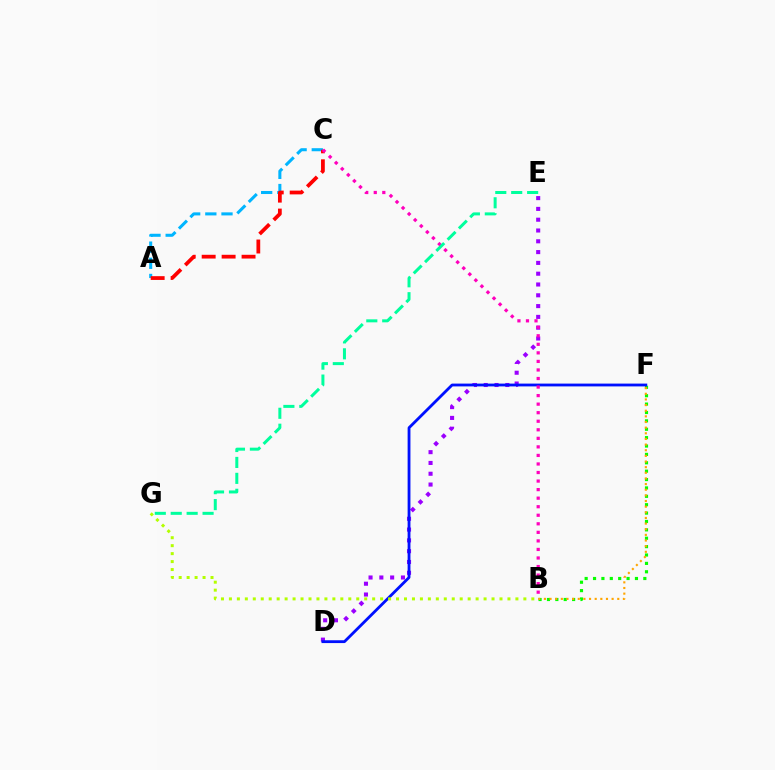{('D', 'E'): [{'color': '#9b00ff', 'line_style': 'dotted', 'thickness': 2.93}], ('B', 'F'): [{'color': '#08ff00', 'line_style': 'dotted', 'thickness': 2.28}, {'color': '#ffa500', 'line_style': 'dotted', 'thickness': 1.53}], ('D', 'F'): [{'color': '#0010ff', 'line_style': 'solid', 'thickness': 2.03}], ('A', 'C'): [{'color': '#00b5ff', 'line_style': 'dashed', 'thickness': 2.2}, {'color': '#ff0000', 'line_style': 'dashed', 'thickness': 2.71}], ('B', 'G'): [{'color': '#b3ff00', 'line_style': 'dotted', 'thickness': 2.16}], ('B', 'C'): [{'color': '#ff00bd', 'line_style': 'dotted', 'thickness': 2.32}], ('E', 'G'): [{'color': '#00ff9d', 'line_style': 'dashed', 'thickness': 2.16}]}